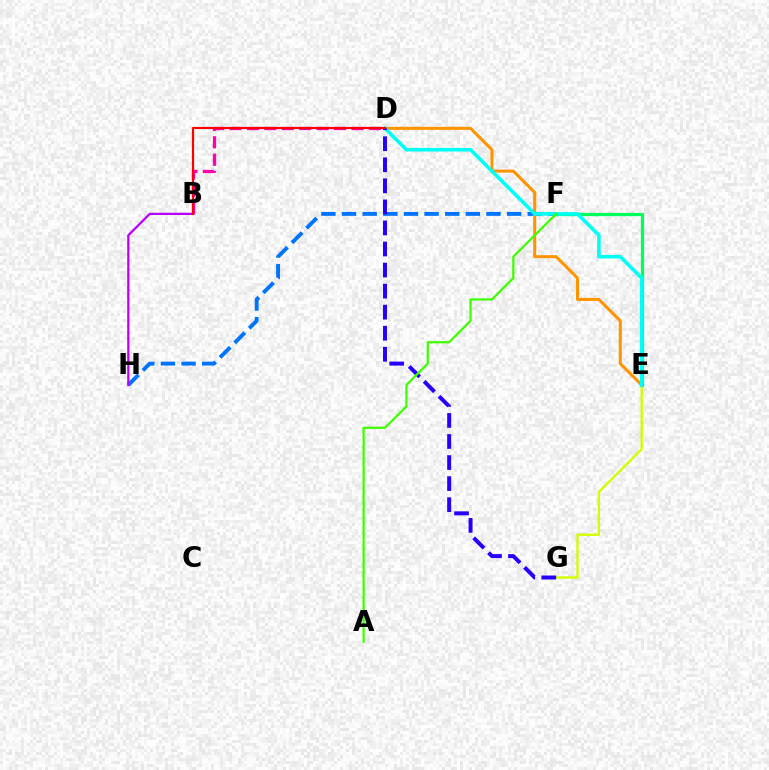{('E', 'G'): [{'color': '#d1ff00', 'line_style': 'solid', 'thickness': 1.7}], ('E', 'F'): [{'color': '#00ff5c', 'line_style': 'solid', 'thickness': 2.35}], ('F', 'H'): [{'color': '#0074ff', 'line_style': 'dashed', 'thickness': 2.8}], ('B', 'H'): [{'color': '#b900ff', 'line_style': 'solid', 'thickness': 1.62}], ('B', 'D'): [{'color': '#ff00ac', 'line_style': 'dashed', 'thickness': 2.37}, {'color': '#ff0000', 'line_style': 'solid', 'thickness': 1.56}], ('D', 'E'): [{'color': '#ff9400', 'line_style': 'solid', 'thickness': 2.19}, {'color': '#00fff6', 'line_style': 'solid', 'thickness': 2.58}], ('D', 'G'): [{'color': '#2500ff', 'line_style': 'dashed', 'thickness': 2.86}], ('A', 'F'): [{'color': '#3dff00', 'line_style': 'solid', 'thickness': 1.61}]}